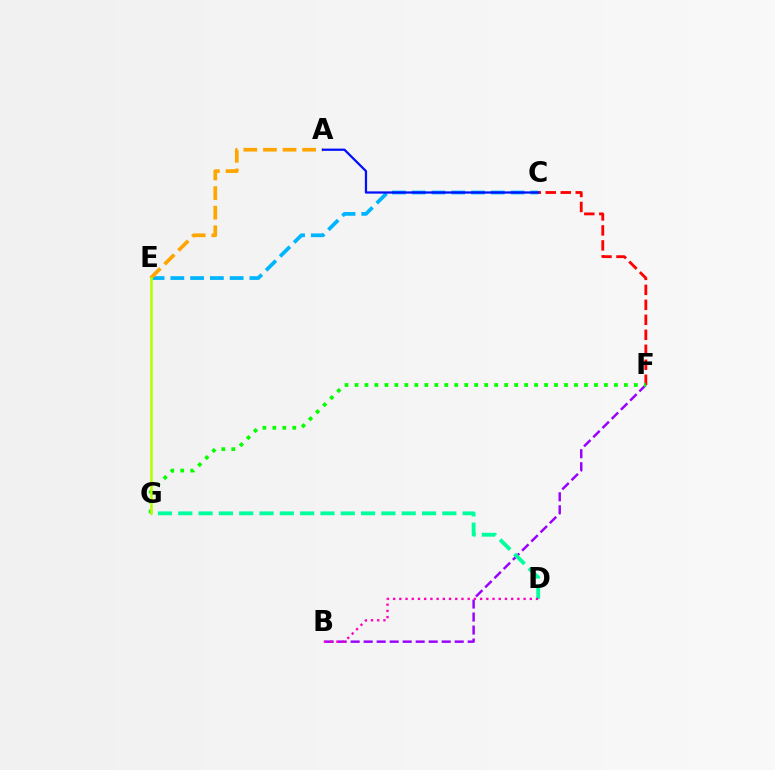{('B', 'F'): [{'color': '#9b00ff', 'line_style': 'dashed', 'thickness': 1.77}], ('C', 'F'): [{'color': '#ff0000', 'line_style': 'dashed', 'thickness': 2.04}], ('D', 'G'): [{'color': '#00ff9d', 'line_style': 'dashed', 'thickness': 2.76}], ('B', 'D'): [{'color': '#ff00bd', 'line_style': 'dotted', 'thickness': 1.69}], ('C', 'E'): [{'color': '#00b5ff', 'line_style': 'dashed', 'thickness': 2.68}], ('A', 'E'): [{'color': '#ffa500', 'line_style': 'dashed', 'thickness': 2.66}], ('F', 'G'): [{'color': '#08ff00', 'line_style': 'dotted', 'thickness': 2.71}], ('E', 'G'): [{'color': '#b3ff00', 'line_style': 'solid', 'thickness': 1.83}], ('A', 'C'): [{'color': '#0010ff', 'line_style': 'solid', 'thickness': 1.62}]}